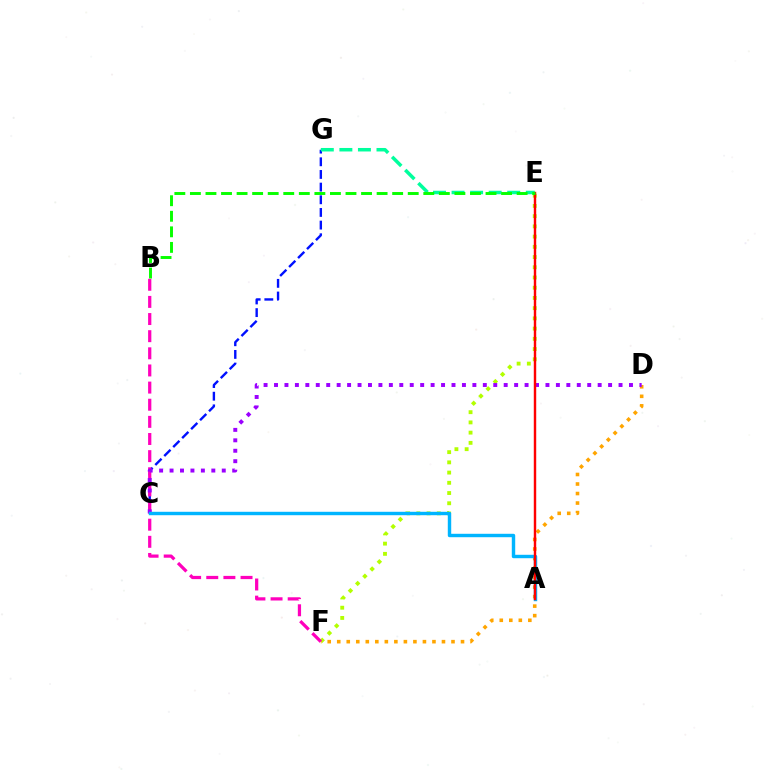{('C', 'G'): [{'color': '#0010ff', 'line_style': 'dashed', 'thickness': 1.72}], ('E', 'F'): [{'color': '#b3ff00', 'line_style': 'dotted', 'thickness': 2.78}], ('D', 'F'): [{'color': '#ffa500', 'line_style': 'dotted', 'thickness': 2.59}], ('B', 'F'): [{'color': '#ff00bd', 'line_style': 'dashed', 'thickness': 2.33}], ('C', 'D'): [{'color': '#9b00ff', 'line_style': 'dotted', 'thickness': 2.84}], ('E', 'G'): [{'color': '#00ff9d', 'line_style': 'dashed', 'thickness': 2.52}], ('A', 'C'): [{'color': '#00b5ff', 'line_style': 'solid', 'thickness': 2.47}], ('A', 'E'): [{'color': '#ff0000', 'line_style': 'solid', 'thickness': 1.75}], ('B', 'E'): [{'color': '#08ff00', 'line_style': 'dashed', 'thickness': 2.11}]}